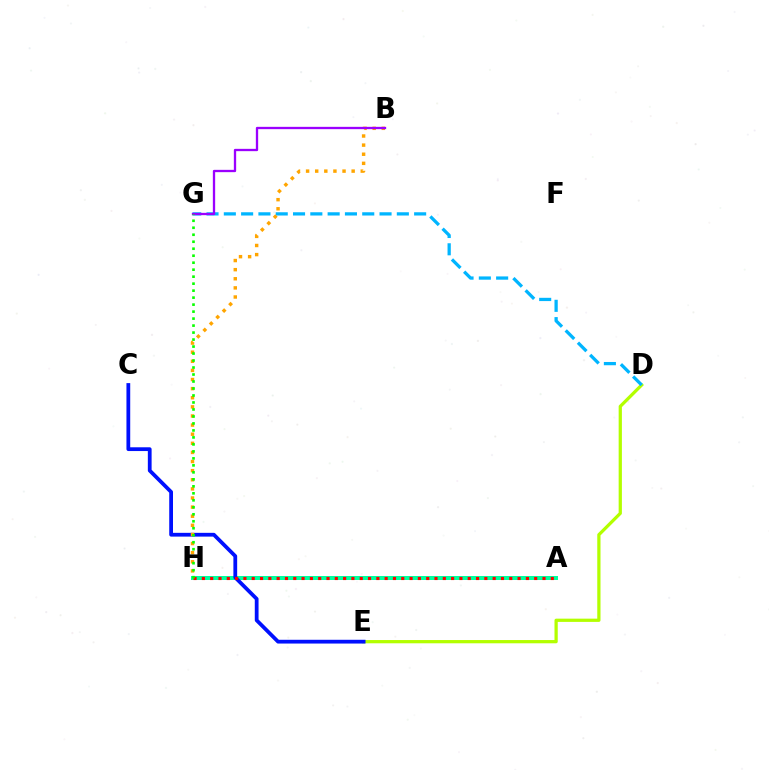{('D', 'E'): [{'color': '#b3ff00', 'line_style': 'solid', 'thickness': 2.34}], ('A', 'H'): [{'color': '#ff00bd', 'line_style': 'solid', 'thickness': 2.69}, {'color': '#00ff9d', 'line_style': 'solid', 'thickness': 2.87}, {'color': '#ff0000', 'line_style': 'dotted', 'thickness': 2.26}], ('C', 'E'): [{'color': '#0010ff', 'line_style': 'solid', 'thickness': 2.72}], ('D', 'G'): [{'color': '#00b5ff', 'line_style': 'dashed', 'thickness': 2.35}], ('B', 'H'): [{'color': '#ffa500', 'line_style': 'dotted', 'thickness': 2.48}], ('B', 'G'): [{'color': '#9b00ff', 'line_style': 'solid', 'thickness': 1.67}], ('G', 'H'): [{'color': '#08ff00', 'line_style': 'dotted', 'thickness': 1.9}]}